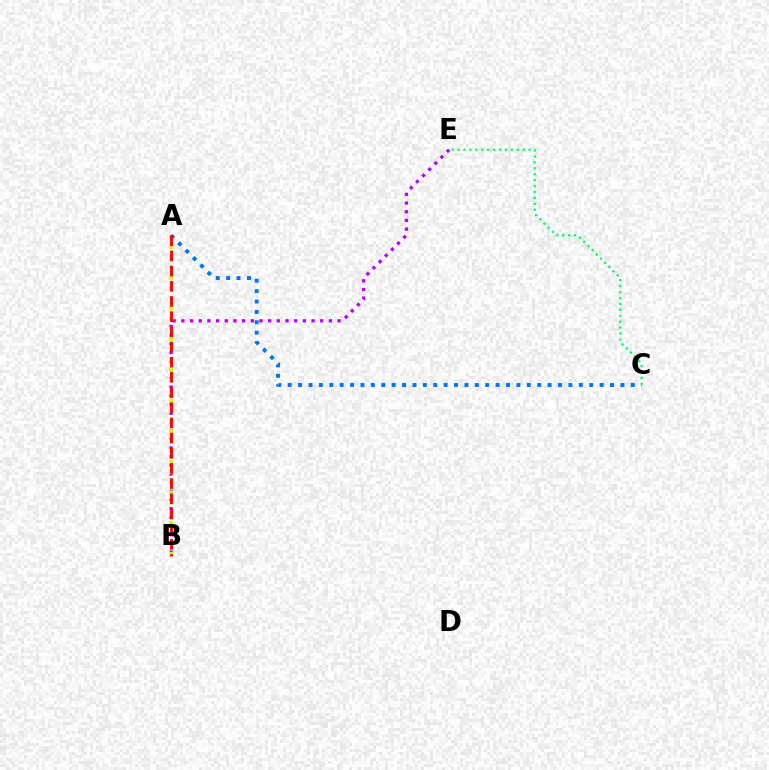{('B', 'E'): [{'color': '#b900ff', 'line_style': 'dotted', 'thickness': 2.36}], ('A', 'B'): [{'color': '#d1ff00', 'line_style': 'dotted', 'thickness': 2.78}, {'color': '#ff0000', 'line_style': 'dashed', 'thickness': 2.06}], ('A', 'C'): [{'color': '#0074ff', 'line_style': 'dotted', 'thickness': 2.82}], ('C', 'E'): [{'color': '#00ff5c', 'line_style': 'dotted', 'thickness': 1.61}]}